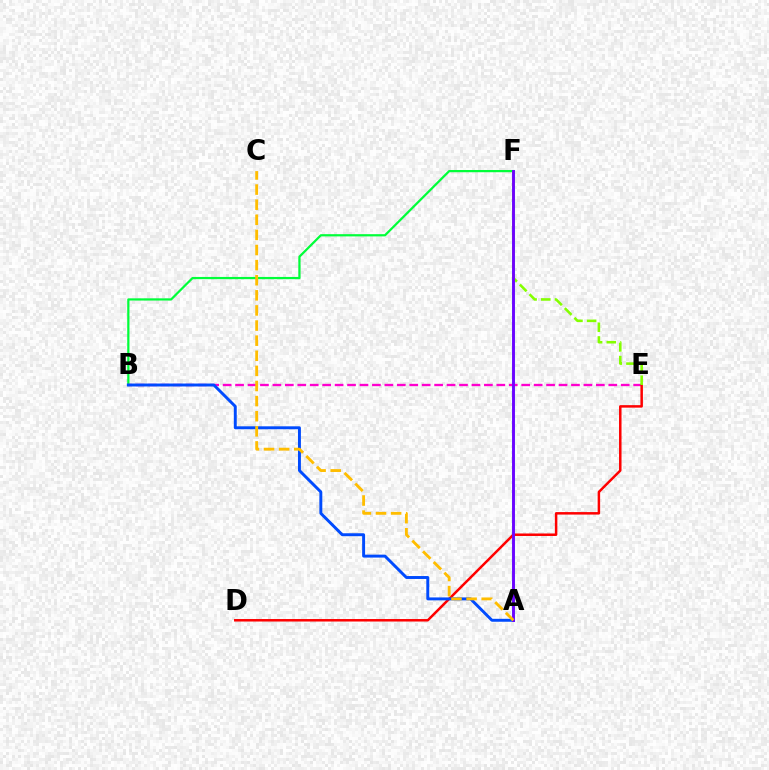{('A', 'F'): [{'color': '#00fff6', 'line_style': 'solid', 'thickness': 2.19}, {'color': '#7200ff', 'line_style': 'solid', 'thickness': 2.06}], ('B', 'F'): [{'color': '#00ff39', 'line_style': 'solid', 'thickness': 1.6}], ('B', 'E'): [{'color': '#ff00cf', 'line_style': 'dashed', 'thickness': 1.69}], ('D', 'E'): [{'color': '#ff0000', 'line_style': 'solid', 'thickness': 1.79}], ('E', 'F'): [{'color': '#84ff00', 'line_style': 'dashed', 'thickness': 1.86}], ('A', 'B'): [{'color': '#004bff', 'line_style': 'solid', 'thickness': 2.11}], ('A', 'C'): [{'color': '#ffbd00', 'line_style': 'dashed', 'thickness': 2.05}]}